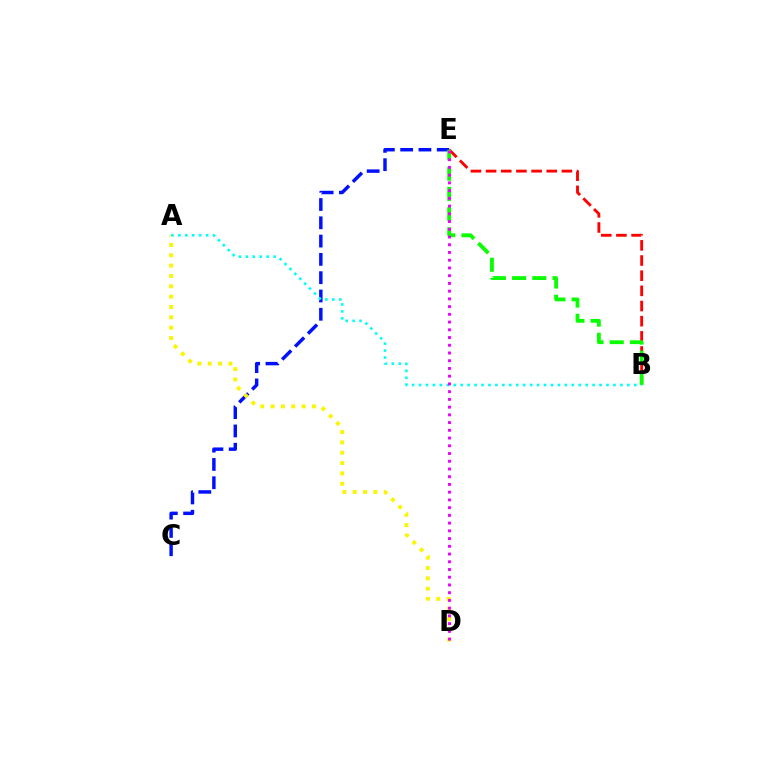{('C', 'E'): [{'color': '#0010ff', 'line_style': 'dashed', 'thickness': 2.49}], ('B', 'E'): [{'color': '#ff0000', 'line_style': 'dashed', 'thickness': 2.06}, {'color': '#08ff00', 'line_style': 'dashed', 'thickness': 2.75}], ('A', 'D'): [{'color': '#fcf500', 'line_style': 'dotted', 'thickness': 2.81}], ('A', 'B'): [{'color': '#00fff6', 'line_style': 'dotted', 'thickness': 1.89}], ('D', 'E'): [{'color': '#ee00ff', 'line_style': 'dotted', 'thickness': 2.1}]}